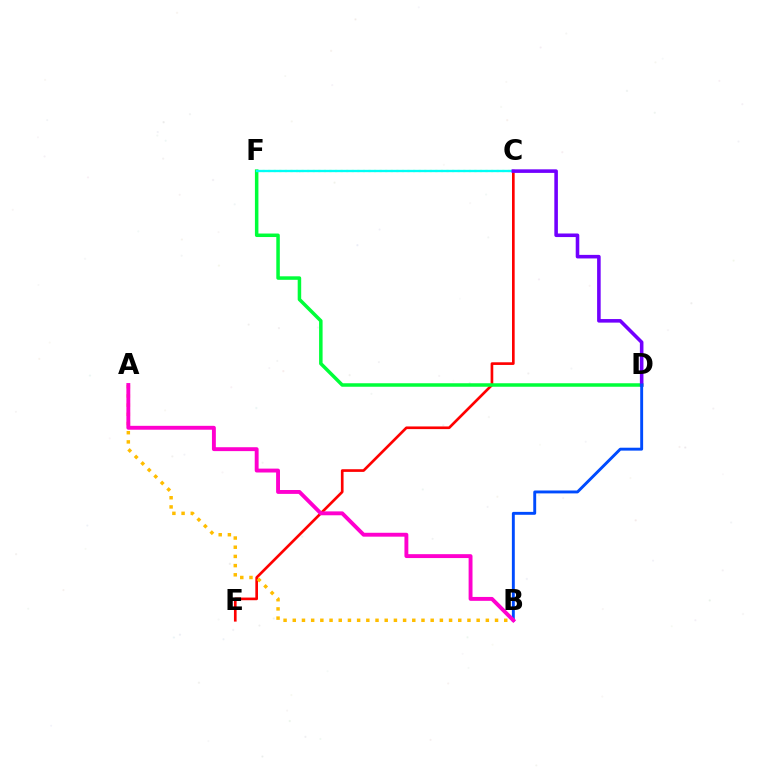{('C', 'F'): [{'color': '#84ff00', 'line_style': 'dotted', 'thickness': 1.51}, {'color': '#00fff6', 'line_style': 'solid', 'thickness': 1.68}], ('C', 'E'): [{'color': '#ff0000', 'line_style': 'solid', 'thickness': 1.92}], ('D', 'F'): [{'color': '#00ff39', 'line_style': 'solid', 'thickness': 2.52}], ('C', 'D'): [{'color': '#7200ff', 'line_style': 'solid', 'thickness': 2.57}], ('A', 'B'): [{'color': '#ffbd00', 'line_style': 'dotted', 'thickness': 2.5}, {'color': '#ff00cf', 'line_style': 'solid', 'thickness': 2.8}], ('B', 'D'): [{'color': '#004bff', 'line_style': 'solid', 'thickness': 2.09}]}